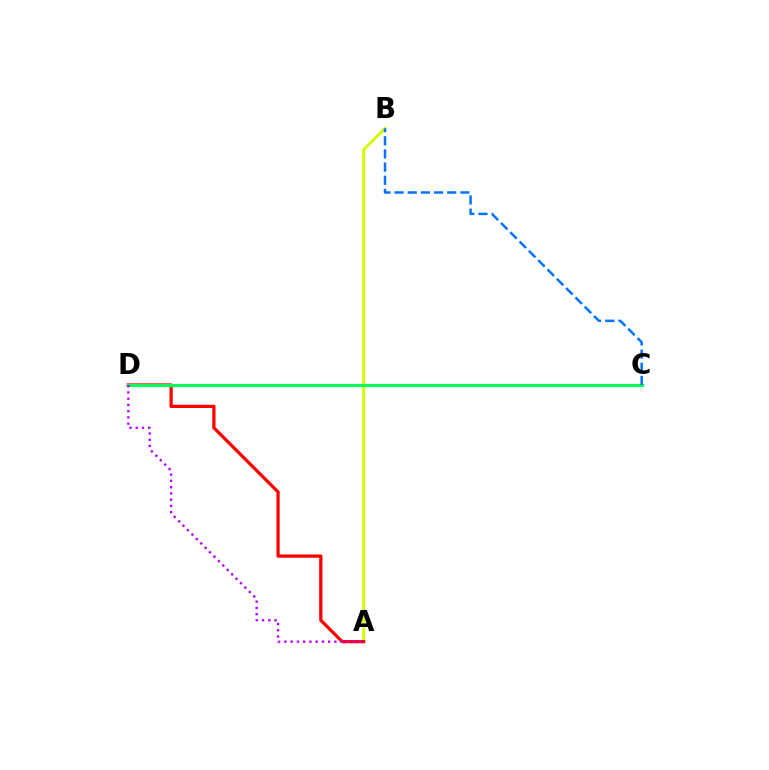{('A', 'B'): [{'color': '#d1ff00', 'line_style': 'solid', 'thickness': 2.11}], ('A', 'D'): [{'color': '#ff0000', 'line_style': 'solid', 'thickness': 2.35}, {'color': '#b900ff', 'line_style': 'dotted', 'thickness': 1.7}], ('C', 'D'): [{'color': '#00ff5c', 'line_style': 'solid', 'thickness': 2.26}], ('B', 'C'): [{'color': '#0074ff', 'line_style': 'dashed', 'thickness': 1.79}]}